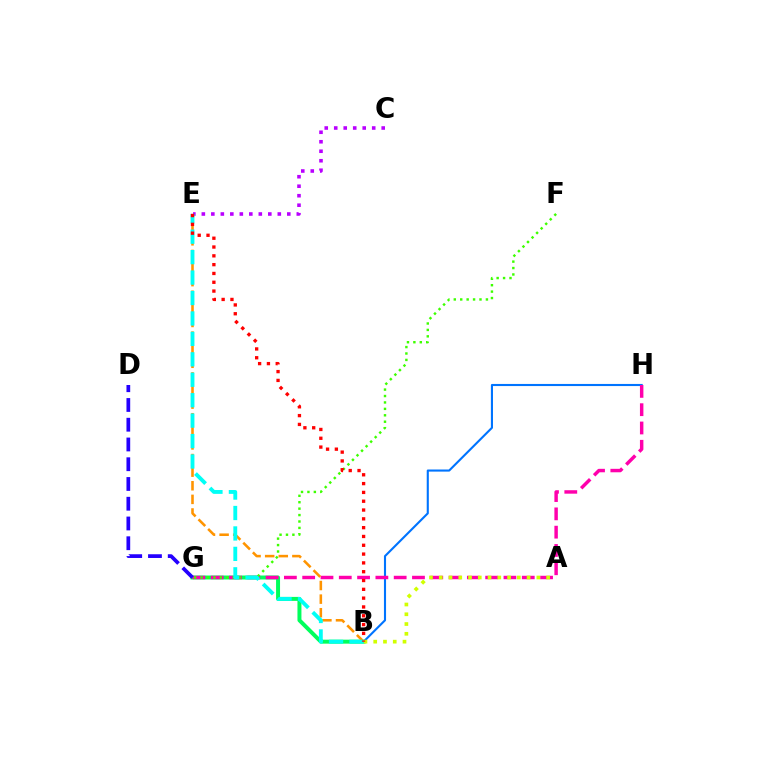{('B', 'H'): [{'color': '#0074ff', 'line_style': 'solid', 'thickness': 1.52}], ('B', 'G'): [{'color': '#00ff5c', 'line_style': 'solid', 'thickness': 2.86}], ('G', 'H'): [{'color': '#ff00ac', 'line_style': 'dashed', 'thickness': 2.49}], ('C', 'E'): [{'color': '#b900ff', 'line_style': 'dotted', 'thickness': 2.58}], ('A', 'B'): [{'color': '#d1ff00', 'line_style': 'dotted', 'thickness': 2.65}], ('B', 'E'): [{'color': '#ff9400', 'line_style': 'dashed', 'thickness': 1.85}, {'color': '#00fff6', 'line_style': 'dashed', 'thickness': 2.78}, {'color': '#ff0000', 'line_style': 'dotted', 'thickness': 2.39}], ('F', 'G'): [{'color': '#3dff00', 'line_style': 'dotted', 'thickness': 1.75}], ('D', 'G'): [{'color': '#2500ff', 'line_style': 'dashed', 'thickness': 2.68}]}